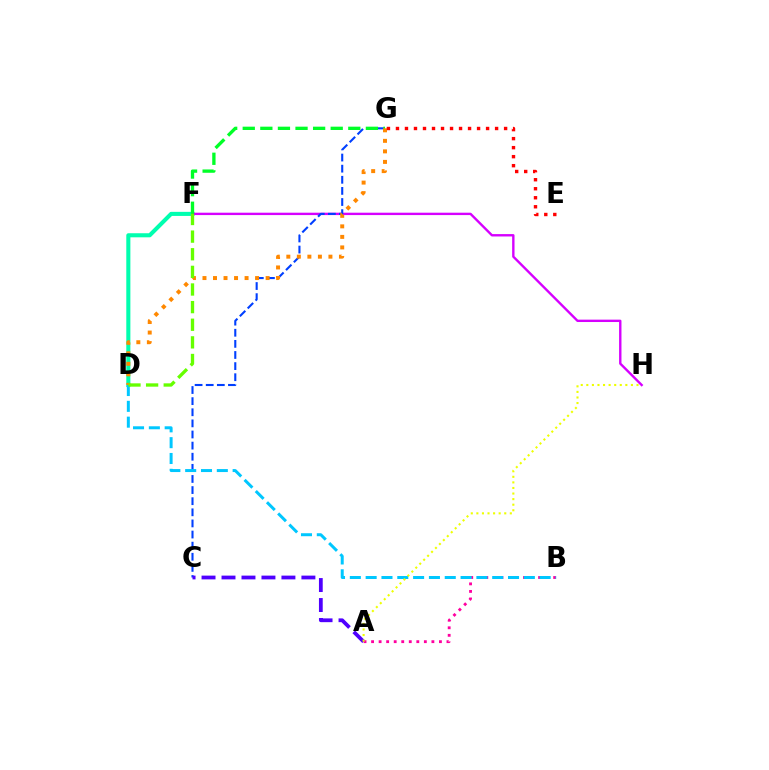{('D', 'F'): [{'color': '#00ffaf', 'line_style': 'solid', 'thickness': 2.94}, {'color': '#66ff00', 'line_style': 'dashed', 'thickness': 2.39}], ('A', 'B'): [{'color': '#ff00a0', 'line_style': 'dotted', 'thickness': 2.05}], ('F', 'H'): [{'color': '#d600ff', 'line_style': 'solid', 'thickness': 1.71}], ('C', 'G'): [{'color': '#003fff', 'line_style': 'dashed', 'thickness': 1.51}], ('F', 'G'): [{'color': '#00ff27', 'line_style': 'dashed', 'thickness': 2.39}], ('D', 'G'): [{'color': '#ff8800', 'line_style': 'dotted', 'thickness': 2.86}], ('B', 'D'): [{'color': '#00c7ff', 'line_style': 'dashed', 'thickness': 2.15}], ('A', 'C'): [{'color': '#4f00ff', 'line_style': 'dashed', 'thickness': 2.71}], ('A', 'H'): [{'color': '#eeff00', 'line_style': 'dotted', 'thickness': 1.51}], ('E', 'G'): [{'color': '#ff0000', 'line_style': 'dotted', 'thickness': 2.45}]}